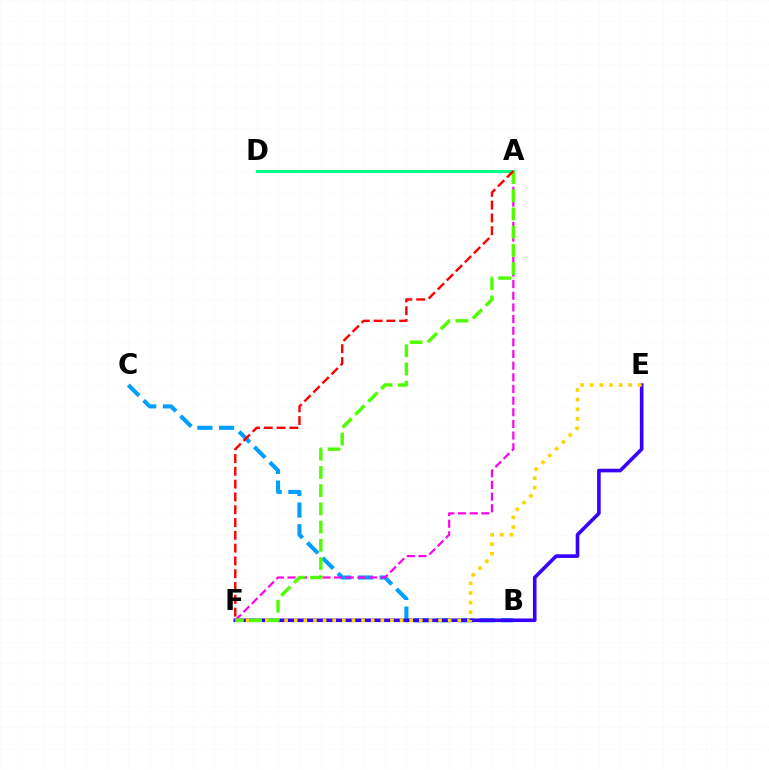{('B', 'C'): [{'color': '#009eff', 'line_style': 'dashed', 'thickness': 2.95}], ('E', 'F'): [{'color': '#3700ff', 'line_style': 'solid', 'thickness': 2.6}, {'color': '#ffd500', 'line_style': 'dotted', 'thickness': 2.61}], ('A', 'F'): [{'color': '#ff00ed', 'line_style': 'dashed', 'thickness': 1.58}, {'color': '#4fff00', 'line_style': 'dashed', 'thickness': 2.48}, {'color': '#ff0000', 'line_style': 'dashed', 'thickness': 1.74}], ('A', 'D'): [{'color': '#00ff86', 'line_style': 'solid', 'thickness': 2.19}]}